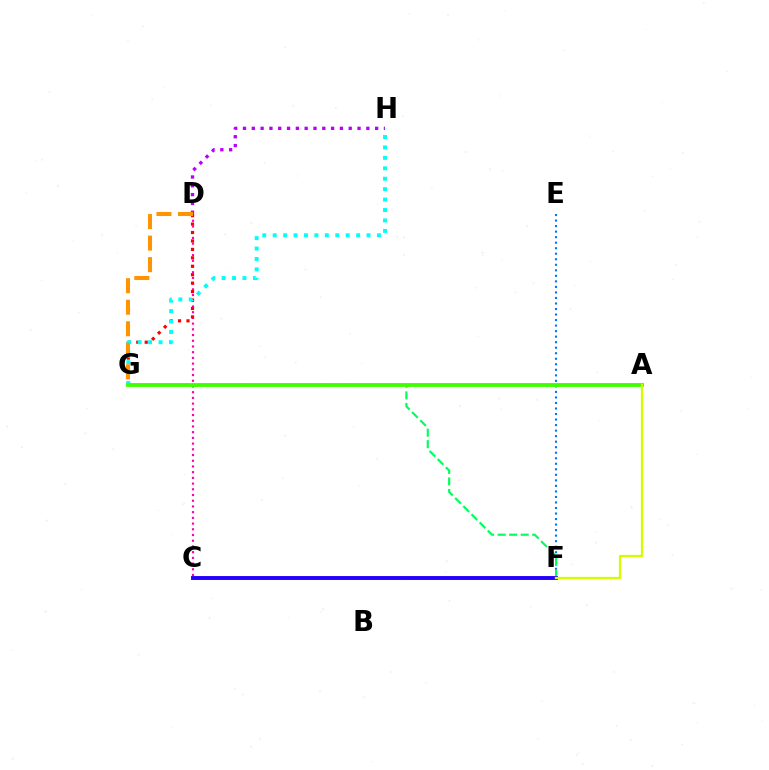{('C', 'D'): [{'color': '#ff00ac', 'line_style': 'dotted', 'thickness': 1.55}], ('E', 'F'): [{'color': '#0074ff', 'line_style': 'dotted', 'thickness': 1.5}], ('D', 'H'): [{'color': '#b900ff', 'line_style': 'dotted', 'thickness': 2.39}], ('D', 'G'): [{'color': '#ff0000', 'line_style': 'dotted', 'thickness': 2.29}, {'color': '#ff9400', 'line_style': 'dashed', 'thickness': 2.93}], ('G', 'H'): [{'color': '#00fff6', 'line_style': 'dotted', 'thickness': 2.83}], ('F', 'G'): [{'color': '#00ff5c', 'line_style': 'dashed', 'thickness': 1.57}], ('A', 'G'): [{'color': '#3dff00', 'line_style': 'solid', 'thickness': 2.76}], ('C', 'F'): [{'color': '#2500ff', 'line_style': 'solid', 'thickness': 2.81}], ('A', 'F'): [{'color': '#d1ff00', 'line_style': 'solid', 'thickness': 1.65}]}